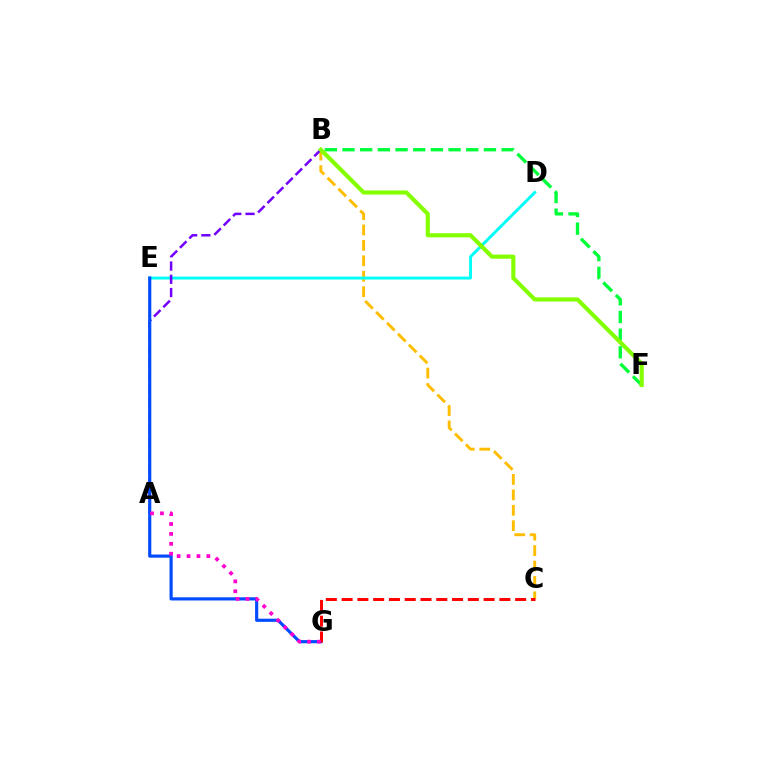{('B', 'C'): [{'color': '#ffbd00', 'line_style': 'dashed', 'thickness': 2.1}], ('D', 'E'): [{'color': '#00fff6', 'line_style': 'solid', 'thickness': 2.12}], ('B', 'F'): [{'color': '#00ff39', 'line_style': 'dashed', 'thickness': 2.4}, {'color': '#84ff00', 'line_style': 'solid', 'thickness': 2.98}], ('A', 'B'): [{'color': '#7200ff', 'line_style': 'dashed', 'thickness': 1.8}], ('E', 'G'): [{'color': '#004bff', 'line_style': 'solid', 'thickness': 2.28}], ('C', 'G'): [{'color': '#ff0000', 'line_style': 'dashed', 'thickness': 2.14}], ('A', 'G'): [{'color': '#ff00cf', 'line_style': 'dotted', 'thickness': 2.69}]}